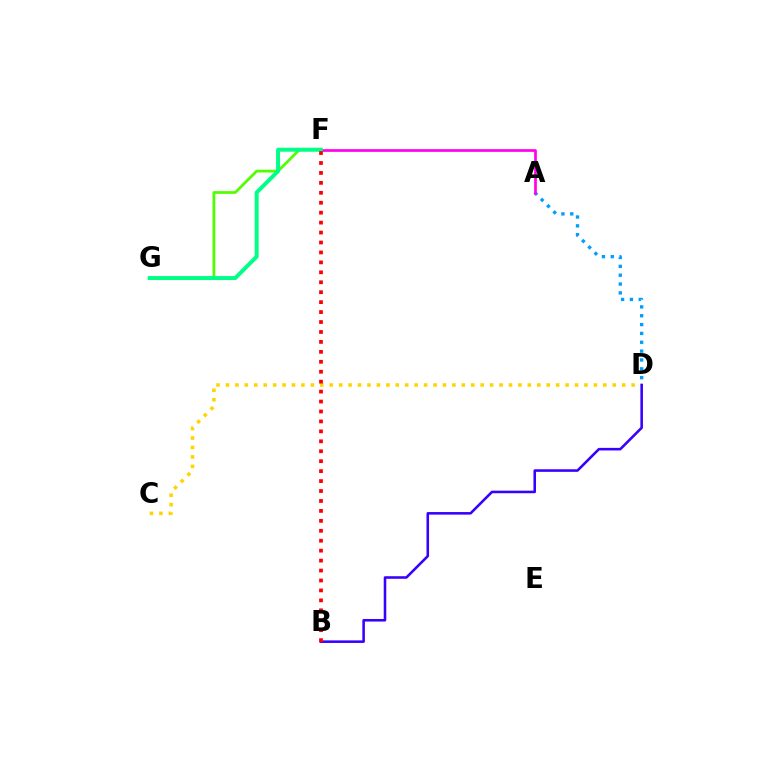{('A', 'D'): [{'color': '#009eff', 'line_style': 'dotted', 'thickness': 2.4}], ('C', 'D'): [{'color': '#ffd500', 'line_style': 'dotted', 'thickness': 2.56}], ('A', 'F'): [{'color': '#ff00ed', 'line_style': 'solid', 'thickness': 1.94}], ('F', 'G'): [{'color': '#4fff00', 'line_style': 'solid', 'thickness': 1.98}, {'color': '#00ff86', 'line_style': 'solid', 'thickness': 2.86}], ('B', 'D'): [{'color': '#3700ff', 'line_style': 'solid', 'thickness': 1.85}], ('B', 'F'): [{'color': '#ff0000', 'line_style': 'dotted', 'thickness': 2.7}]}